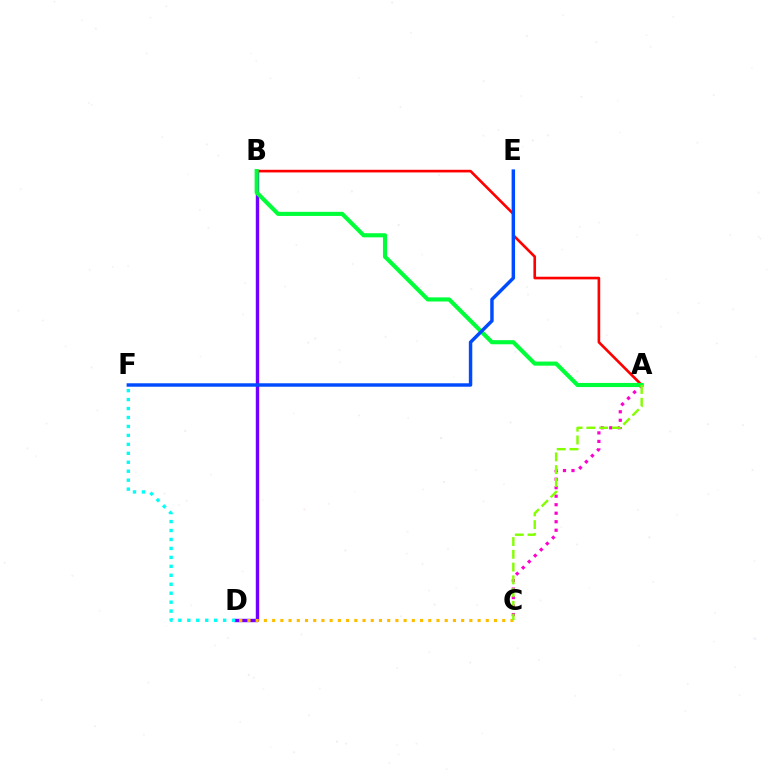{('A', 'C'): [{'color': '#ff00cf', 'line_style': 'dotted', 'thickness': 2.31}, {'color': '#84ff00', 'line_style': 'dashed', 'thickness': 1.73}], ('B', 'D'): [{'color': '#7200ff', 'line_style': 'solid', 'thickness': 2.46}], ('D', 'F'): [{'color': '#00fff6', 'line_style': 'dotted', 'thickness': 2.43}], ('C', 'D'): [{'color': '#ffbd00', 'line_style': 'dotted', 'thickness': 2.23}], ('A', 'B'): [{'color': '#ff0000', 'line_style': 'solid', 'thickness': 1.9}, {'color': '#00ff39', 'line_style': 'solid', 'thickness': 2.97}], ('E', 'F'): [{'color': '#004bff', 'line_style': 'solid', 'thickness': 2.48}]}